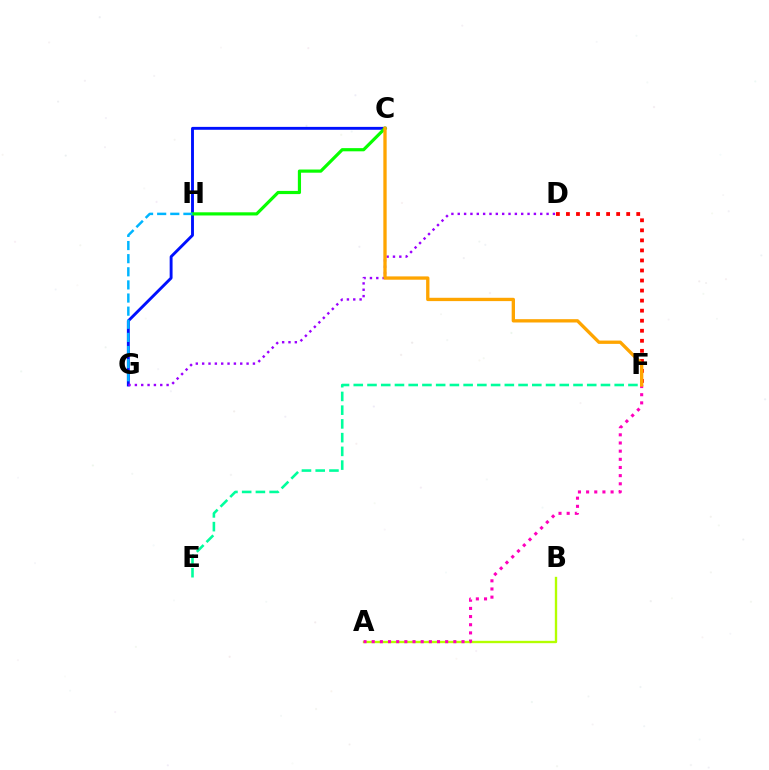{('A', 'B'): [{'color': '#b3ff00', 'line_style': 'solid', 'thickness': 1.69}], ('C', 'G'): [{'color': '#0010ff', 'line_style': 'solid', 'thickness': 2.08}], ('D', 'G'): [{'color': '#9b00ff', 'line_style': 'dotted', 'thickness': 1.72}], ('C', 'H'): [{'color': '#08ff00', 'line_style': 'solid', 'thickness': 2.29}], ('D', 'F'): [{'color': '#ff0000', 'line_style': 'dotted', 'thickness': 2.73}], ('G', 'H'): [{'color': '#00b5ff', 'line_style': 'dashed', 'thickness': 1.78}], ('A', 'F'): [{'color': '#ff00bd', 'line_style': 'dotted', 'thickness': 2.22}], ('E', 'F'): [{'color': '#00ff9d', 'line_style': 'dashed', 'thickness': 1.87}], ('C', 'F'): [{'color': '#ffa500', 'line_style': 'solid', 'thickness': 2.39}]}